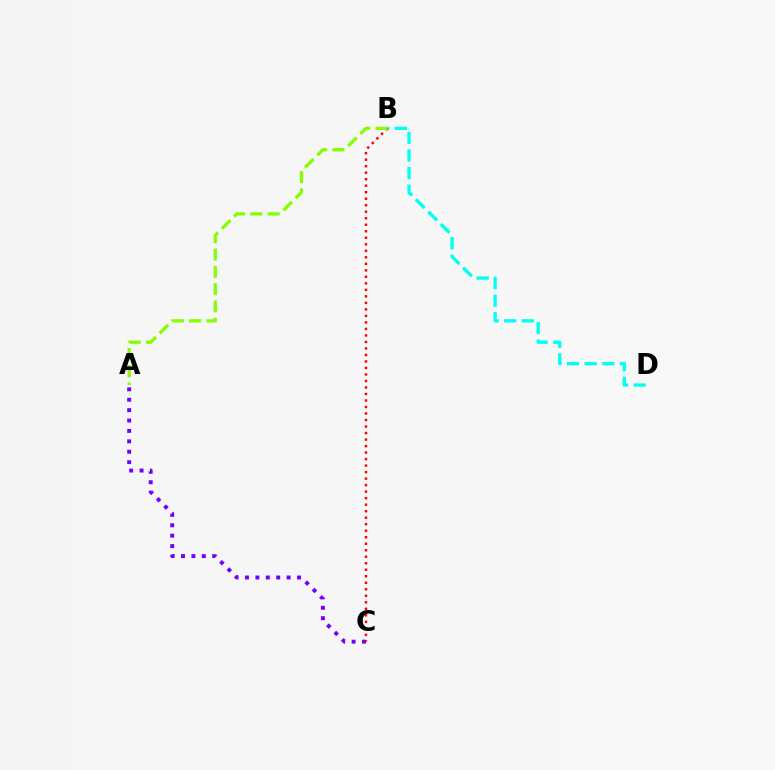{('A', 'C'): [{'color': '#7200ff', 'line_style': 'dotted', 'thickness': 2.83}], ('B', 'D'): [{'color': '#00fff6', 'line_style': 'dashed', 'thickness': 2.39}], ('B', 'C'): [{'color': '#ff0000', 'line_style': 'dotted', 'thickness': 1.77}], ('A', 'B'): [{'color': '#84ff00', 'line_style': 'dashed', 'thickness': 2.35}]}